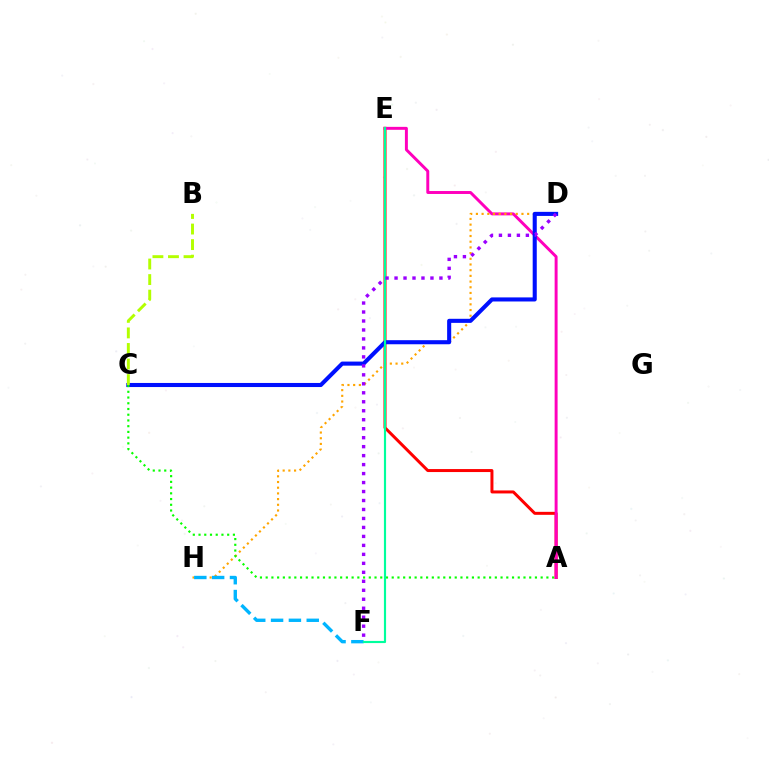{('A', 'E'): [{'color': '#ff0000', 'line_style': 'solid', 'thickness': 2.15}, {'color': '#ff00bd', 'line_style': 'solid', 'thickness': 2.12}], ('D', 'H'): [{'color': '#ffa500', 'line_style': 'dotted', 'thickness': 1.55}], ('C', 'D'): [{'color': '#0010ff', 'line_style': 'solid', 'thickness': 2.93}], ('F', 'H'): [{'color': '#00b5ff', 'line_style': 'dashed', 'thickness': 2.42}], ('A', 'C'): [{'color': '#08ff00', 'line_style': 'dotted', 'thickness': 1.56}], ('E', 'F'): [{'color': '#00ff9d', 'line_style': 'solid', 'thickness': 1.56}], ('D', 'F'): [{'color': '#9b00ff', 'line_style': 'dotted', 'thickness': 2.44}], ('B', 'C'): [{'color': '#b3ff00', 'line_style': 'dashed', 'thickness': 2.11}]}